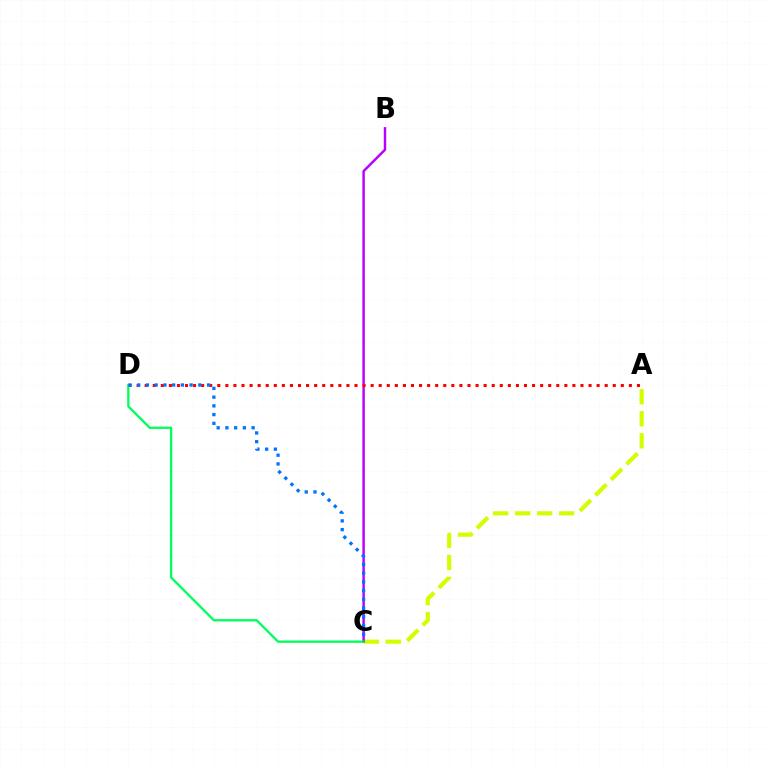{('A', 'C'): [{'color': '#d1ff00', 'line_style': 'dashed', 'thickness': 2.99}], ('B', 'C'): [{'color': '#b900ff', 'line_style': 'solid', 'thickness': 1.76}], ('A', 'D'): [{'color': '#ff0000', 'line_style': 'dotted', 'thickness': 2.19}], ('C', 'D'): [{'color': '#00ff5c', 'line_style': 'solid', 'thickness': 1.67}, {'color': '#0074ff', 'line_style': 'dotted', 'thickness': 2.37}]}